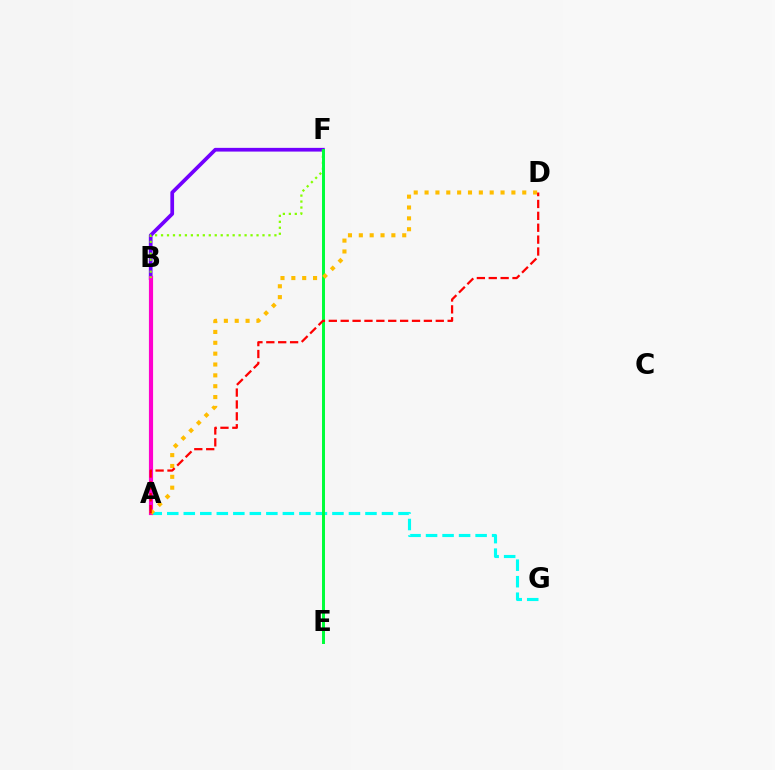{('A', 'B'): [{'color': '#004bff', 'line_style': 'dotted', 'thickness': 2.08}, {'color': '#ff00cf', 'line_style': 'solid', 'thickness': 2.99}], ('B', 'F'): [{'color': '#7200ff', 'line_style': 'solid', 'thickness': 2.67}, {'color': '#84ff00', 'line_style': 'dotted', 'thickness': 1.62}], ('A', 'G'): [{'color': '#00fff6', 'line_style': 'dashed', 'thickness': 2.24}], ('E', 'F'): [{'color': '#00ff39', 'line_style': 'solid', 'thickness': 2.14}], ('A', 'D'): [{'color': '#ffbd00', 'line_style': 'dotted', 'thickness': 2.95}, {'color': '#ff0000', 'line_style': 'dashed', 'thickness': 1.61}]}